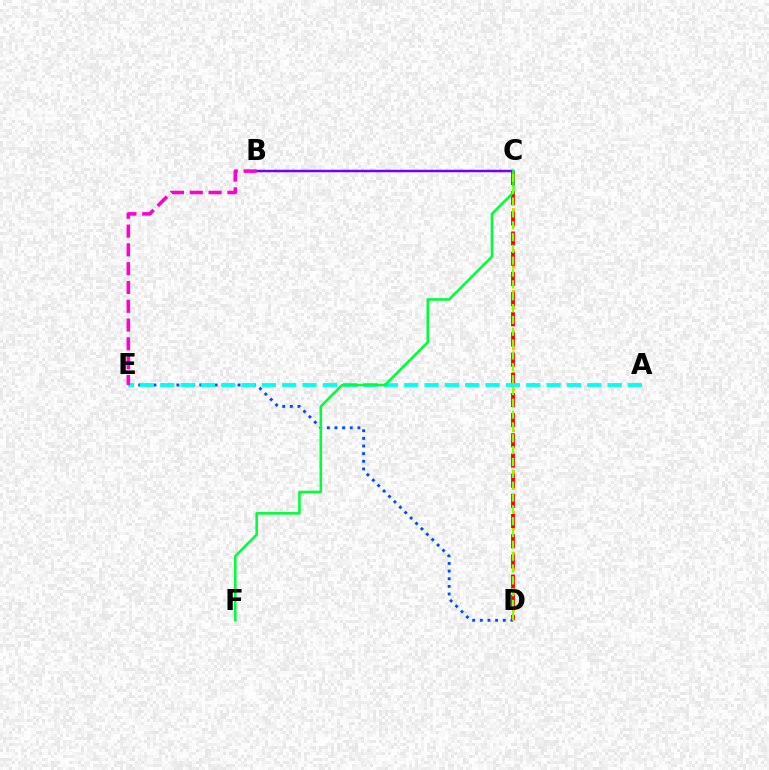{('D', 'E'): [{'color': '#004bff', 'line_style': 'dotted', 'thickness': 2.08}], ('B', 'C'): [{'color': '#7200ff', 'line_style': 'solid', 'thickness': 1.79}], ('C', 'D'): [{'color': '#ffbd00', 'line_style': 'dotted', 'thickness': 2.22}, {'color': '#ff0000', 'line_style': 'dashed', 'thickness': 2.74}, {'color': '#84ff00', 'line_style': 'dashed', 'thickness': 1.61}], ('A', 'E'): [{'color': '#00fff6', 'line_style': 'dashed', 'thickness': 2.76}], ('C', 'F'): [{'color': '#00ff39', 'line_style': 'solid', 'thickness': 1.85}], ('B', 'E'): [{'color': '#ff00cf', 'line_style': 'dashed', 'thickness': 2.55}]}